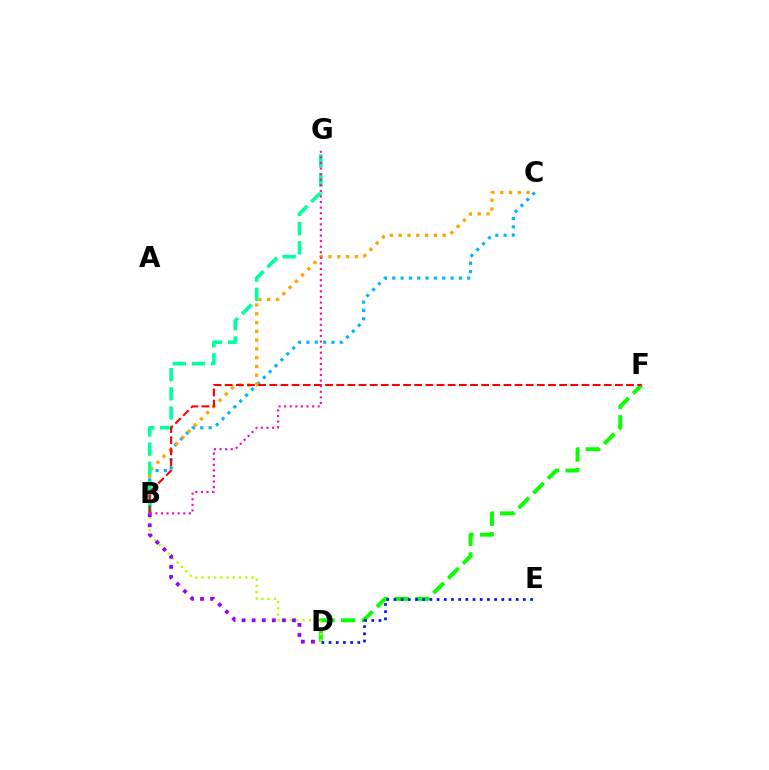{('B', 'C'): [{'color': '#00b5ff', 'line_style': 'dotted', 'thickness': 2.26}, {'color': '#ffa500', 'line_style': 'dotted', 'thickness': 2.39}], ('D', 'F'): [{'color': '#08ff00', 'line_style': 'dashed', 'thickness': 2.82}], ('B', 'D'): [{'color': '#b3ff00', 'line_style': 'dotted', 'thickness': 1.7}, {'color': '#9b00ff', 'line_style': 'dotted', 'thickness': 2.74}], ('D', 'E'): [{'color': '#0010ff', 'line_style': 'dotted', 'thickness': 1.95}], ('B', 'G'): [{'color': '#00ff9d', 'line_style': 'dashed', 'thickness': 2.6}, {'color': '#ff00bd', 'line_style': 'dotted', 'thickness': 1.52}], ('B', 'F'): [{'color': '#ff0000', 'line_style': 'dashed', 'thickness': 1.51}]}